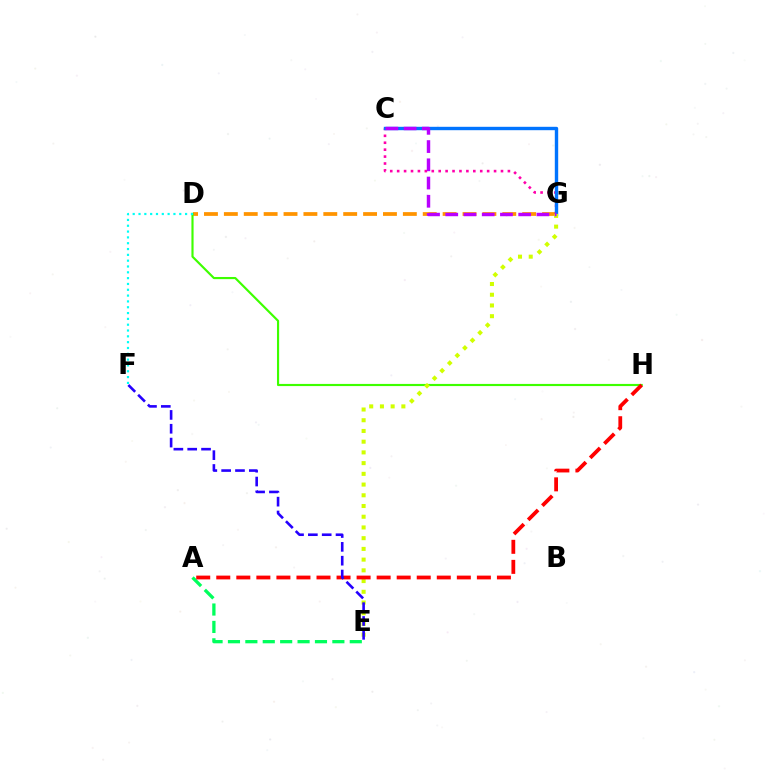{('D', 'G'): [{'color': '#ff9400', 'line_style': 'dashed', 'thickness': 2.7}], ('C', 'G'): [{'color': '#ff00ac', 'line_style': 'dotted', 'thickness': 1.88}, {'color': '#0074ff', 'line_style': 'solid', 'thickness': 2.44}, {'color': '#b900ff', 'line_style': 'dashed', 'thickness': 2.48}], ('A', 'E'): [{'color': '#00ff5c', 'line_style': 'dashed', 'thickness': 2.36}], ('D', 'H'): [{'color': '#3dff00', 'line_style': 'solid', 'thickness': 1.55}], ('E', 'G'): [{'color': '#d1ff00', 'line_style': 'dotted', 'thickness': 2.91}], ('A', 'H'): [{'color': '#ff0000', 'line_style': 'dashed', 'thickness': 2.72}], ('D', 'F'): [{'color': '#00fff6', 'line_style': 'dotted', 'thickness': 1.58}], ('E', 'F'): [{'color': '#2500ff', 'line_style': 'dashed', 'thickness': 1.88}]}